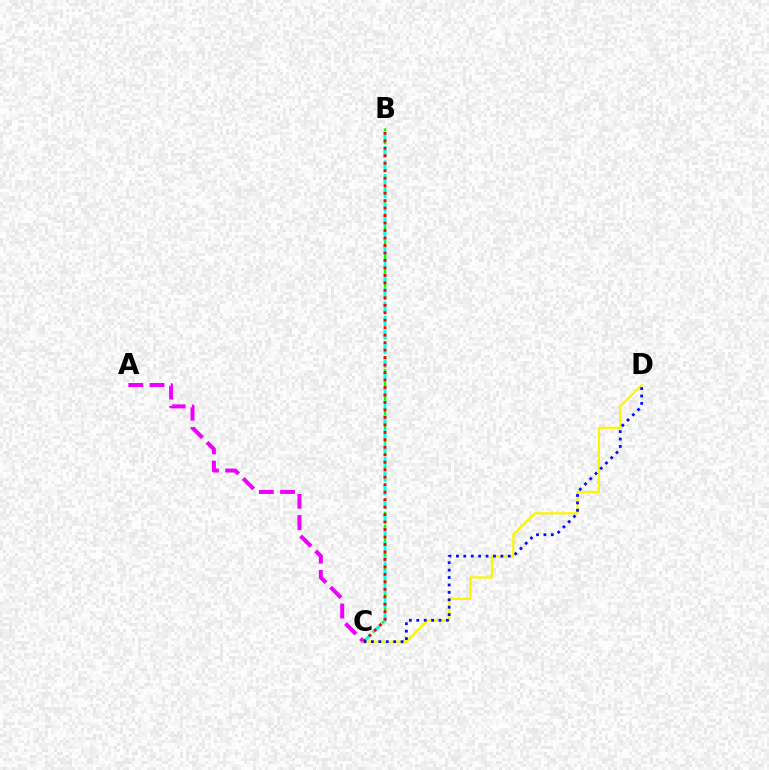{('B', 'C'): [{'color': '#08ff00', 'line_style': 'dashed', 'thickness': 1.76}, {'color': '#00fff6', 'line_style': 'dashed', 'thickness': 1.92}, {'color': '#ff0000', 'line_style': 'dotted', 'thickness': 2.03}], ('A', 'C'): [{'color': '#ee00ff', 'line_style': 'dashed', 'thickness': 2.89}], ('C', 'D'): [{'color': '#fcf500', 'line_style': 'solid', 'thickness': 1.58}, {'color': '#0010ff', 'line_style': 'dotted', 'thickness': 2.01}]}